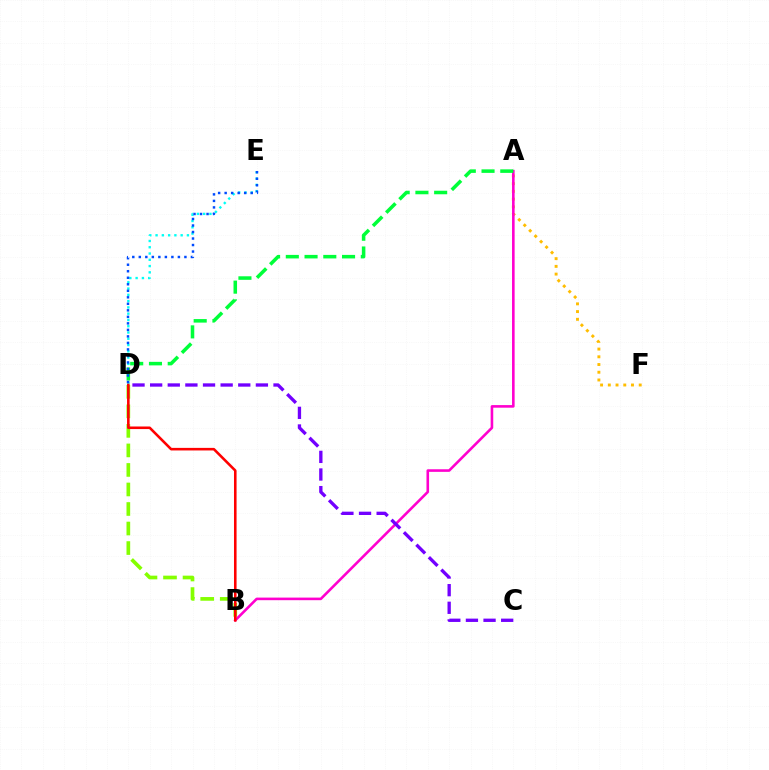{('B', 'D'): [{'color': '#84ff00', 'line_style': 'dashed', 'thickness': 2.65}, {'color': '#ff0000', 'line_style': 'solid', 'thickness': 1.86}], ('A', 'F'): [{'color': '#ffbd00', 'line_style': 'dotted', 'thickness': 2.1}], ('A', 'B'): [{'color': '#ff00cf', 'line_style': 'solid', 'thickness': 1.87}], ('D', 'E'): [{'color': '#00fff6', 'line_style': 'dotted', 'thickness': 1.7}, {'color': '#004bff', 'line_style': 'dotted', 'thickness': 1.77}], ('A', 'D'): [{'color': '#00ff39', 'line_style': 'dashed', 'thickness': 2.55}], ('C', 'D'): [{'color': '#7200ff', 'line_style': 'dashed', 'thickness': 2.39}]}